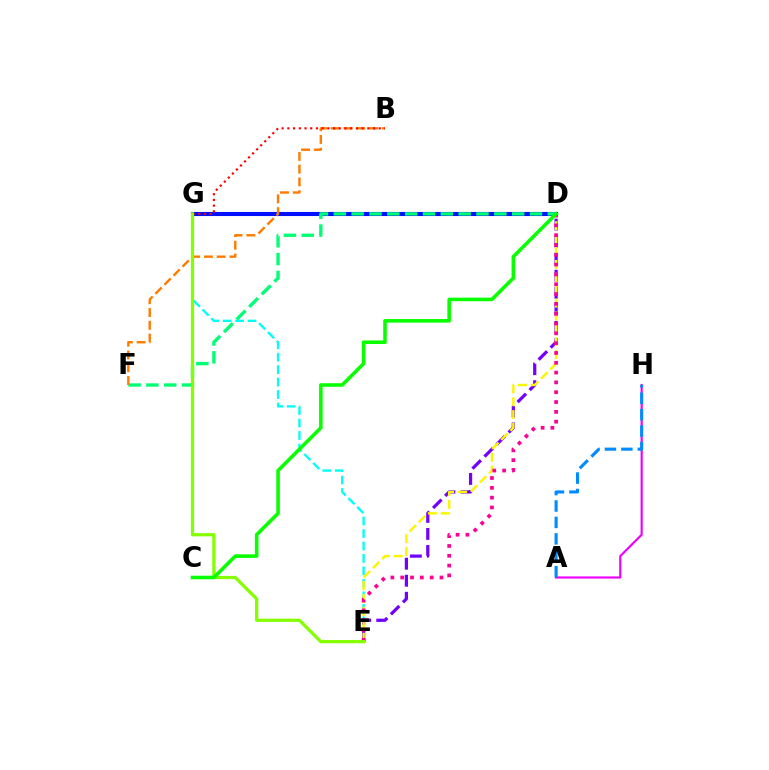{('D', 'G'): [{'color': '#0010ff', 'line_style': 'solid', 'thickness': 2.95}], ('D', 'F'): [{'color': '#00ff74', 'line_style': 'dashed', 'thickness': 2.42}], ('E', 'G'): [{'color': '#00fff6', 'line_style': 'dashed', 'thickness': 1.69}, {'color': '#84ff00', 'line_style': 'solid', 'thickness': 2.33}], ('D', 'E'): [{'color': '#7200ff', 'line_style': 'dashed', 'thickness': 2.32}, {'color': '#fcf500', 'line_style': 'dashed', 'thickness': 1.75}, {'color': '#ff0094', 'line_style': 'dotted', 'thickness': 2.67}], ('B', 'F'): [{'color': '#ff7c00', 'line_style': 'dashed', 'thickness': 1.74}], ('B', 'G'): [{'color': '#ff0000', 'line_style': 'dotted', 'thickness': 1.55}], ('A', 'H'): [{'color': '#ee00ff', 'line_style': 'solid', 'thickness': 1.56}, {'color': '#008cff', 'line_style': 'dashed', 'thickness': 2.23}], ('C', 'D'): [{'color': '#08ff00', 'line_style': 'solid', 'thickness': 2.57}]}